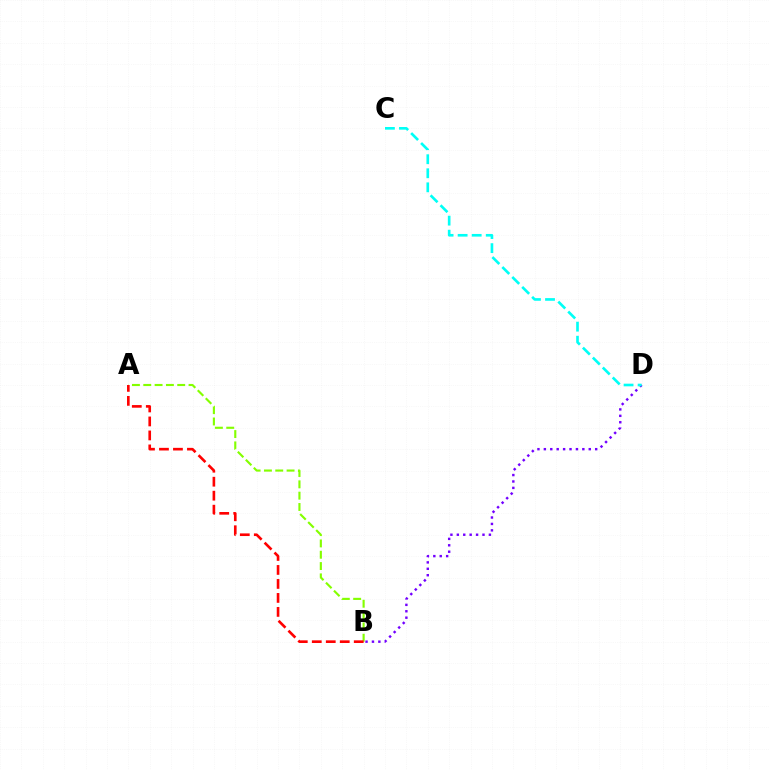{('A', 'B'): [{'color': '#84ff00', 'line_style': 'dashed', 'thickness': 1.54}, {'color': '#ff0000', 'line_style': 'dashed', 'thickness': 1.9}], ('B', 'D'): [{'color': '#7200ff', 'line_style': 'dotted', 'thickness': 1.74}], ('C', 'D'): [{'color': '#00fff6', 'line_style': 'dashed', 'thickness': 1.91}]}